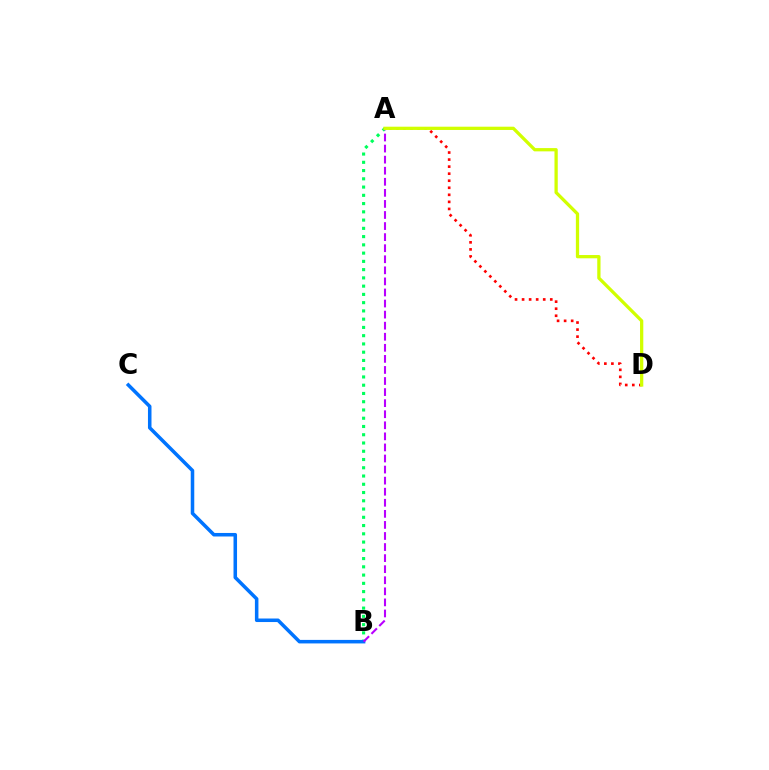{('A', 'B'): [{'color': '#00ff5c', 'line_style': 'dotted', 'thickness': 2.24}, {'color': '#b900ff', 'line_style': 'dashed', 'thickness': 1.5}], ('A', 'D'): [{'color': '#ff0000', 'line_style': 'dotted', 'thickness': 1.91}, {'color': '#d1ff00', 'line_style': 'solid', 'thickness': 2.35}], ('B', 'C'): [{'color': '#0074ff', 'line_style': 'solid', 'thickness': 2.54}]}